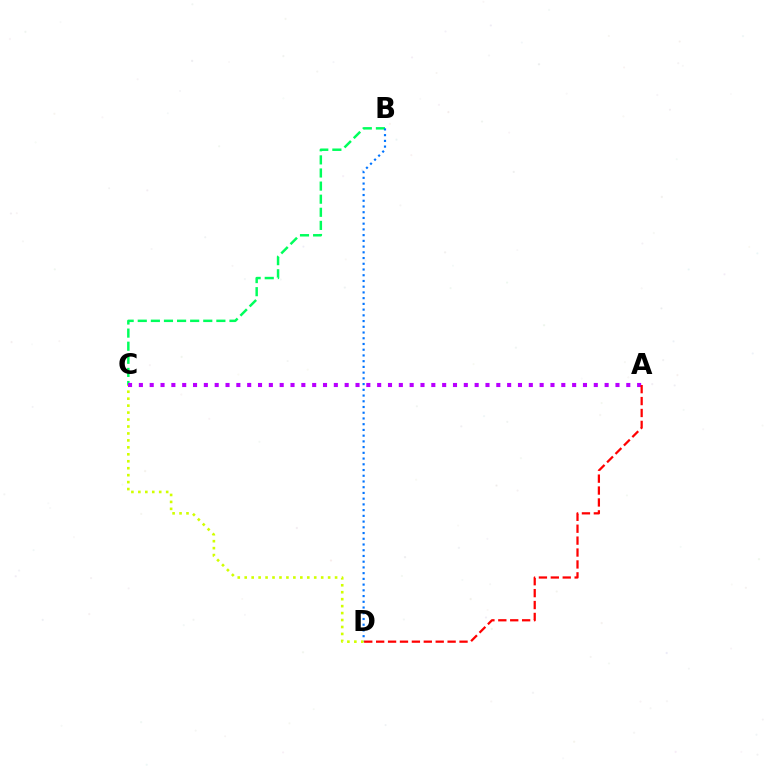{('B', 'C'): [{'color': '#00ff5c', 'line_style': 'dashed', 'thickness': 1.78}], ('B', 'D'): [{'color': '#0074ff', 'line_style': 'dotted', 'thickness': 1.56}], ('C', 'D'): [{'color': '#d1ff00', 'line_style': 'dotted', 'thickness': 1.89}], ('A', 'C'): [{'color': '#b900ff', 'line_style': 'dotted', 'thickness': 2.94}], ('A', 'D'): [{'color': '#ff0000', 'line_style': 'dashed', 'thickness': 1.62}]}